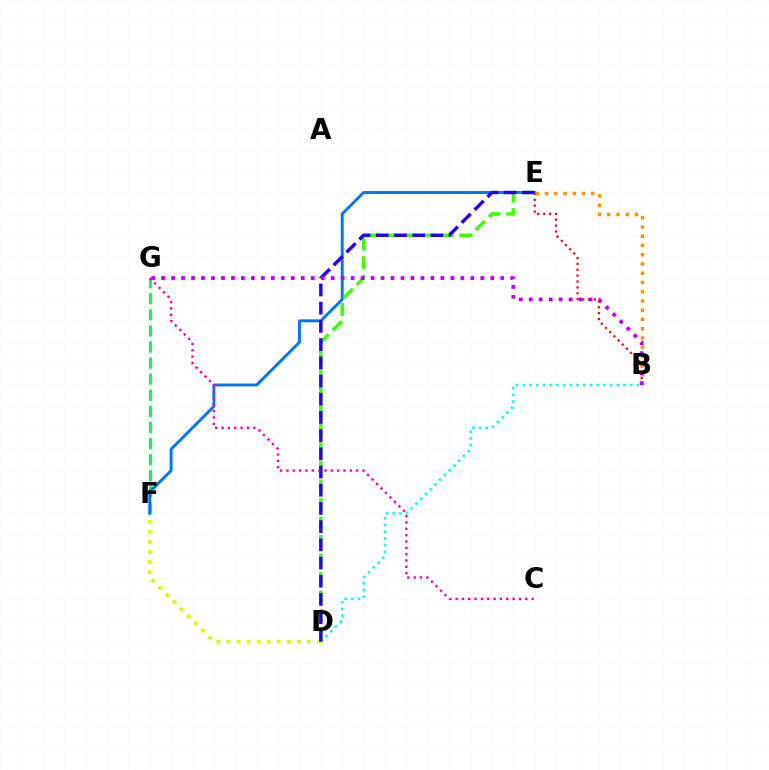{('B', 'E'): [{'color': '#ff0000', 'line_style': 'dotted', 'thickness': 1.6}, {'color': '#ff9400', 'line_style': 'dotted', 'thickness': 2.51}], ('F', 'G'): [{'color': '#00ff5c', 'line_style': 'dashed', 'thickness': 2.19}], ('B', 'D'): [{'color': '#00fff6', 'line_style': 'dotted', 'thickness': 1.83}], ('D', 'F'): [{'color': '#d1ff00', 'line_style': 'dotted', 'thickness': 2.73}], ('E', 'F'): [{'color': '#0074ff', 'line_style': 'solid', 'thickness': 2.1}], ('D', 'E'): [{'color': '#3dff00', 'line_style': 'dashed', 'thickness': 2.52}, {'color': '#2500ff', 'line_style': 'dashed', 'thickness': 2.47}], ('C', 'G'): [{'color': '#ff00ac', 'line_style': 'dotted', 'thickness': 1.72}], ('B', 'G'): [{'color': '#b900ff', 'line_style': 'dotted', 'thickness': 2.71}]}